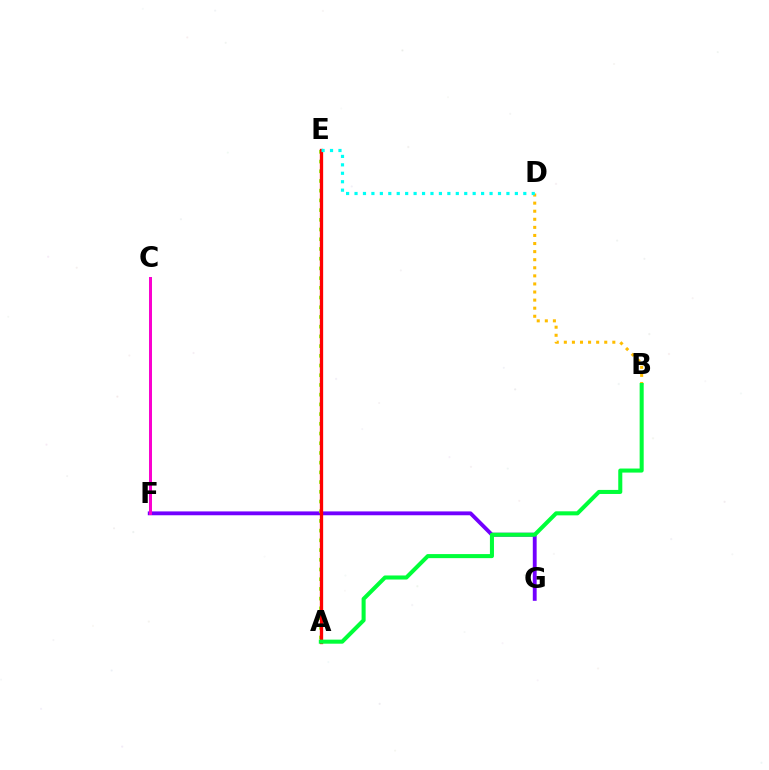{('C', 'F'): [{'color': '#004bff', 'line_style': 'solid', 'thickness': 1.9}, {'color': '#ff00cf', 'line_style': 'solid', 'thickness': 2.11}], ('B', 'D'): [{'color': '#ffbd00', 'line_style': 'dotted', 'thickness': 2.2}], ('F', 'G'): [{'color': '#7200ff', 'line_style': 'solid', 'thickness': 2.77}], ('A', 'E'): [{'color': '#84ff00', 'line_style': 'dotted', 'thickness': 2.64}, {'color': '#ff0000', 'line_style': 'solid', 'thickness': 2.38}], ('D', 'E'): [{'color': '#00fff6', 'line_style': 'dotted', 'thickness': 2.29}], ('A', 'B'): [{'color': '#00ff39', 'line_style': 'solid', 'thickness': 2.92}]}